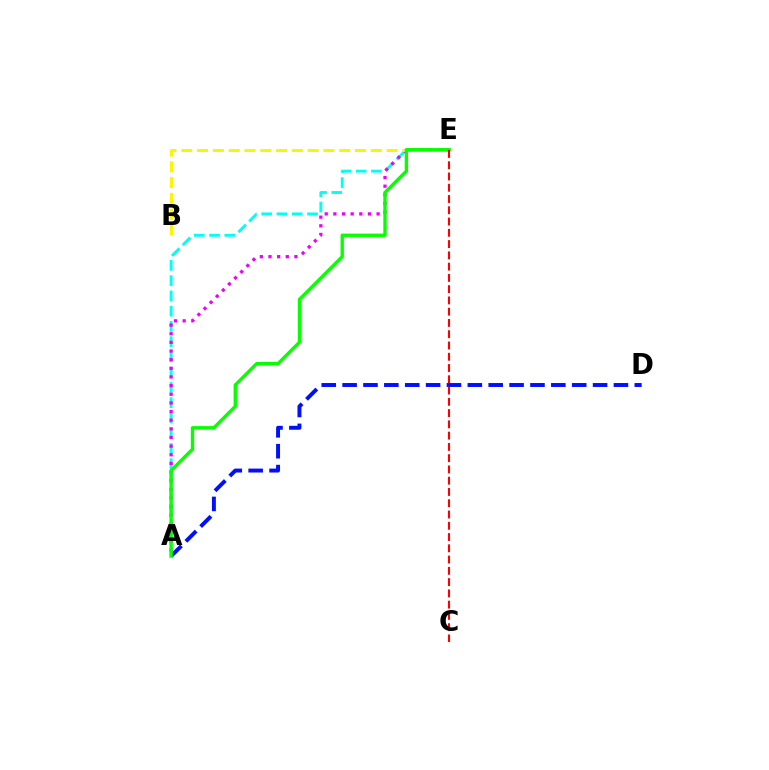{('A', 'E'): [{'color': '#00fff6', 'line_style': 'dashed', 'thickness': 2.07}, {'color': '#ee00ff', 'line_style': 'dotted', 'thickness': 2.35}, {'color': '#08ff00', 'line_style': 'solid', 'thickness': 2.42}], ('A', 'D'): [{'color': '#0010ff', 'line_style': 'dashed', 'thickness': 2.84}], ('B', 'E'): [{'color': '#fcf500', 'line_style': 'dashed', 'thickness': 2.15}], ('C', 'E'): [{'color': '#ff0000', 'line_style': 'dashed', 'thickness': 1.53}]}